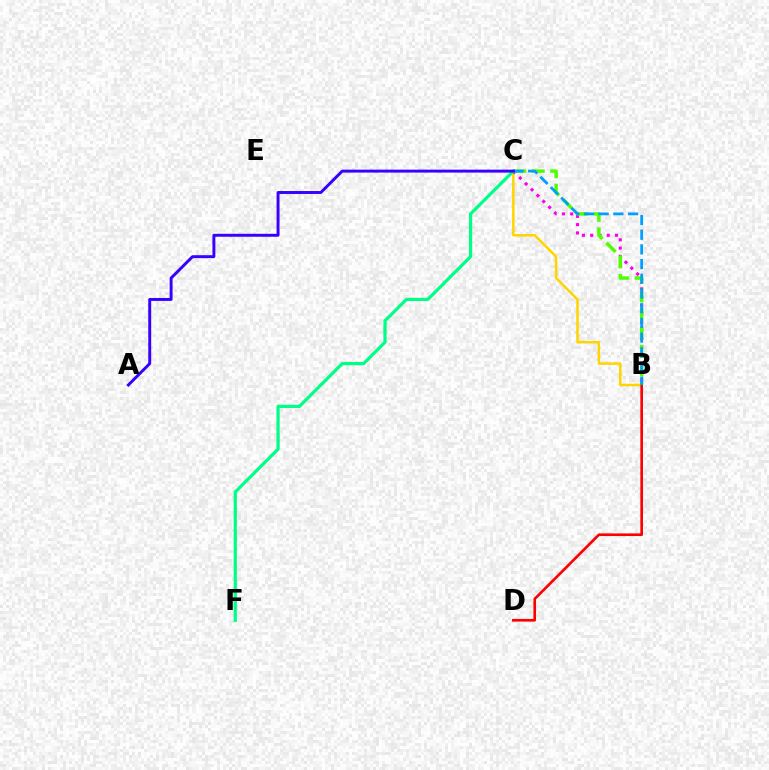{('B', 'C'): [{'color': '#ffd500', 'line_style': 'solid', 'thickness': 1.81}, {'color': '#ff00ed', 'line_style': 'dotted', 'thickness': 2.25}, {'color': '#4fff00', 'line_style': 'dashed', 'thickness': 2.51}, {'color': '#009eff', 'line_style': 'dashed', 'thickness': 2.0}], ('B', 'D'): [{'color': '#ff0000', 'line_style': 'solid', 'thickness': 1.91}], ('C', 'F'): [{'color': '#00ff86', 'line_style': 'solid', 'thickness': 2.31}], ('A', 'C'): [{'color': '#3700ff', 'line_style': 'solid', 'thickness': 2.12}]}